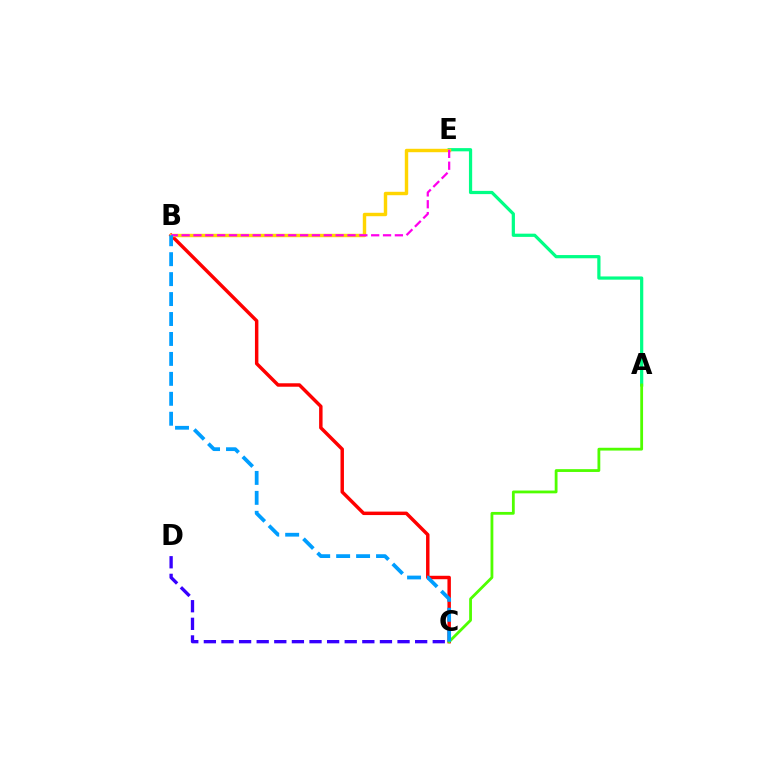{('B', 'C'): [{'color': '#ff0000', 'line_style': 'solid', 'thickness': 2.49}, {'color': '#009eff', 'line_style': 'dashed', 'thickness': 2.71}], ('A', 'E'): [{'color': '#00ff86', 'line_style': 'solid', 'thickness': 2.32}], ('B', 'E'): [{'color': '#ffd500', 'line_style': 'solid', 'thickness': 2.46}, {'color': '#ff00ed', 'line_style': 'dashed', 'thickness': 1.61}], ('A', 'C'): [{'color': '#4fff00', 'line_style': 'solid', 'thickness': 2.02}], ('C', 'D'): [{'color': '#3700ff', 'line_style': 'dashed', 'thickness': 2.39}]}